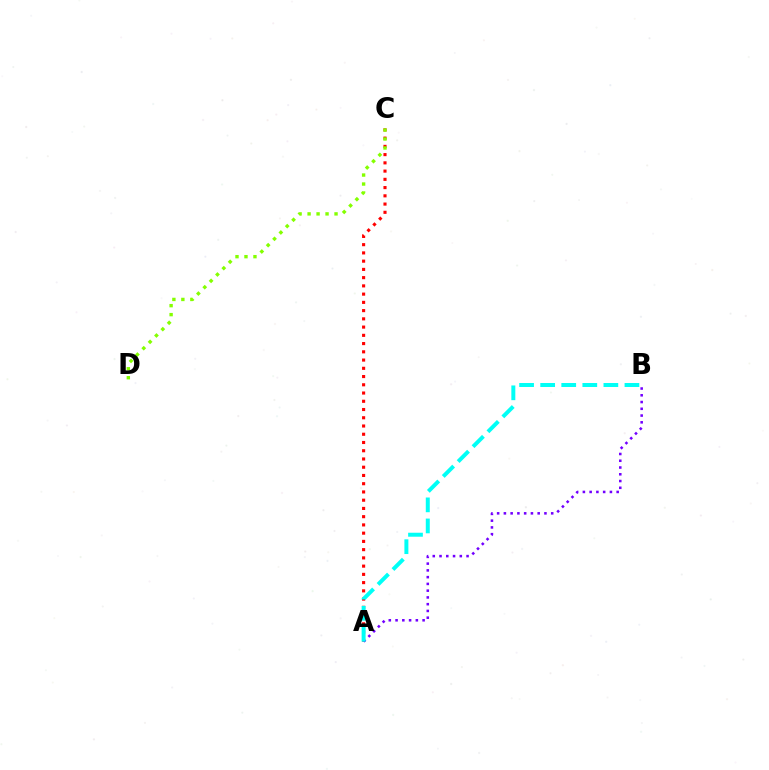{('A', 'C'): [{'color': '#ff0000', 'line_style': 'dotted', 'thickness': 2.24}], ('A', 'B'): [{'color': '#7200ff', 'line_style': 'dotted', 'thickness': 1.84}, {'color': '#00fff6', 'line_style': 'dashed', 'thickness': 2.86}], ('C', 'D'): [{'color': '#84ff00', 'line_style': 'dotted', 'thickness': 2.44}]}